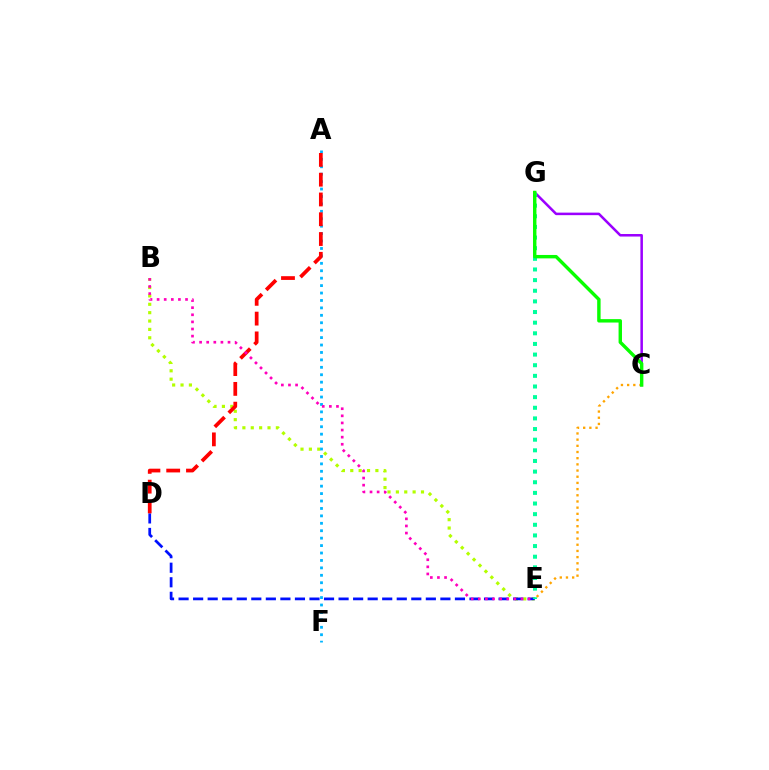{('C', 'G'): [{'color': '#9b00ff', 'line_style': 'solid', 'thickness': 1.82}, {'color': '#08ff00', 'line_style': 'solid', 'thickness': 2.46}], ('B', 'E'): [{'color': '#b3ff00', 'line_style': 'dotted', 'thickness': 2.28}, {'color': '#ff00bd', 'line_style': 'dotted', 'thickness': 1.93}], ('A', 'F'): [{'color': '#00b5ff', 'line_style': 'dotted', 'thickness': 2.02}], ('D', 'E'): [{'color': '#0010ff', 'line_style': 'dashed', 'thickness': 1.98}], ('A', 'D'): [{'color': '#ff0000', 'line_style': 'dashed', 'thickness': 2.69}], ('C', 'E'): [{'color': '#ffa500', 'line_style': 'dotted', 'thickness': 1.68}], ('E', 'G'): [{'color': '#00ff9d', 'line_style': 'dotted', 'thickness': 2.89}]}